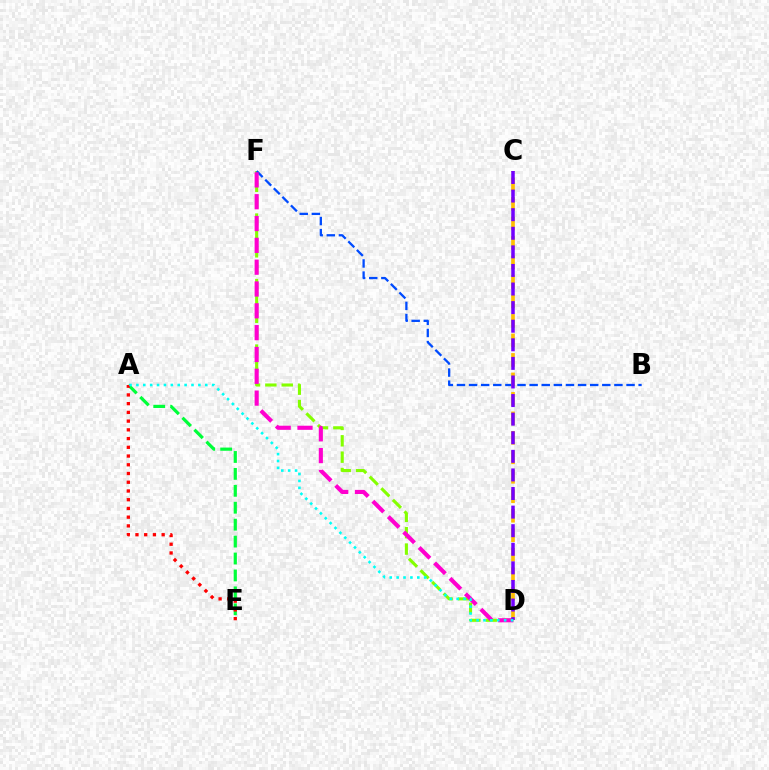{('A', 'E'): [{'color': '#00ff39', 'line_style': 'dashed', 'thickness': 2.3}, {'color': '#ff0000', 'line_style': 'dotted', 'thickness': 2.37}], ('D', 'F'): [{'color': '#84ff00', 'line_style': 'dashed', 'thickness': 2.22}, {'color': '#ff00cf', 'line_style': 'dashed', 'thickness': 2.96}], ('B', 'F'): [{'color': '#004bff', 'line_style': 'dashed', 'thickness': 1.65}], ('C', 'D'): [{'color': '#ffbd00', 'line_style': 'dashed', 'thickness': 2.65}, {'color': '#7200ff', 'line_style': 'dashed', 'thickness': 2.53}], ('A', 'D'): [{'color': '#00fff6', 'line_style': 'dotted', 'thickness': 1.87}]}